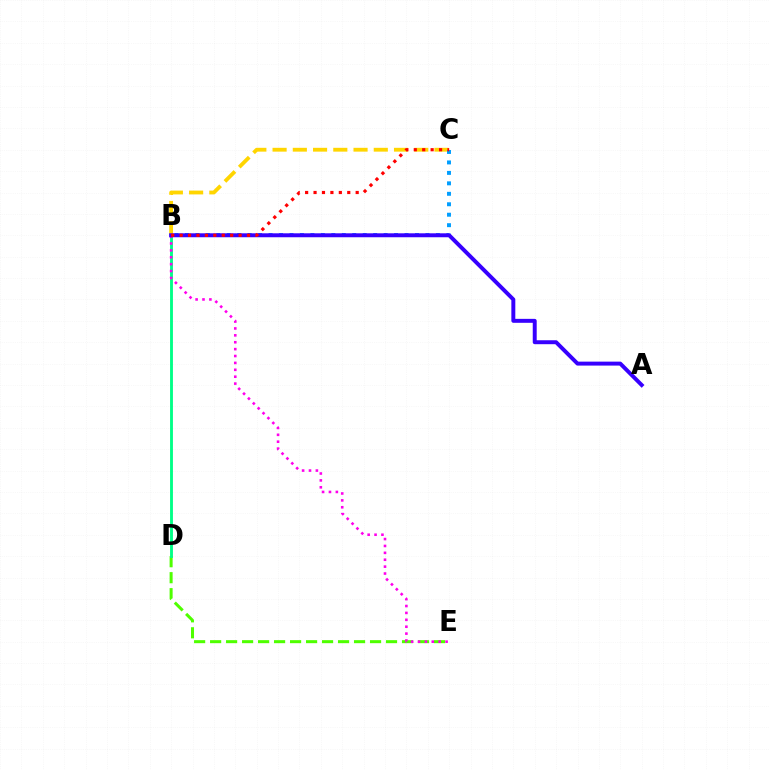{('B', 'C'): [{'color': '#ffd500', 'line_style': 'dashed', 'thickness': 2.75}, {'color': '#009eff', 'line_style': 'dotted', 'thickness': 2.84}, {'color': '#ff0000', 'line_style': 'dotted', 'thickness': 2.29}], ('D', 'E'): [{'color': '#4fff00', 'line_style': 'dashed', 'thickness': 2.17}], ('B', 'D'): [{'color': '#00ff86', 'line_style': 'solid', 'thickness': 2.06}], ('B', 'E'): [{'color': '#ff00ed', 'line_style': 'dotted', 'thickness': 1.87}], ('A', 'B'): [{'color': '#3700ff', 'line_style': 'solid', 'thickness': 2.85}]}